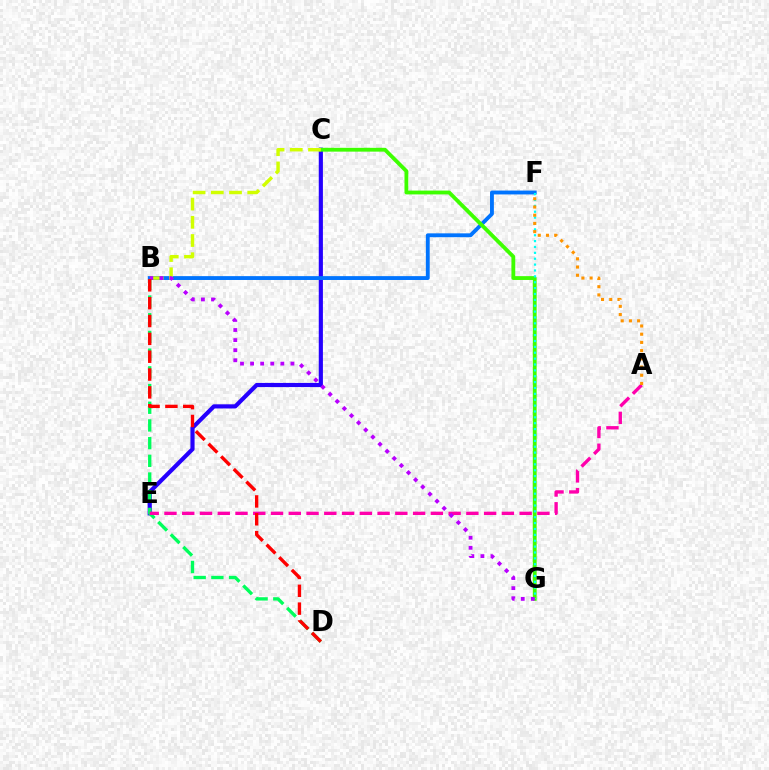{('C', 'E'): [{'color': '#2500ff', 'line_style': 'solid', 'thickness': 2.99}], ('B', 'D'): [{'color': '#00ff5c', 'line_style': 'dashed', 'thickness': 2.4}, {'color': '#ff0000', 'line_style': 'dashed', 'thickness': 2.42}], ('A', 'E'): [{'color': '#ff00ac', 'line_style': 'dashed', 'thickness': 2.41}], ('B', 'F'): [{'color': '#0074ff', 'line_style': 'solid', 'thickness': 2.78}], ('C', 'G'): [{'color': '#3dff00', 'line_style': 'solid', 'thickness': 2.76}], ('B', 'C'): [{'color': '#d1ff00', 'line_style': 'dashed', 'thickness': 2.47}], ('F', 'G'): [{'color': '#00fff6', 'line_style': 'dotted', 'thickness': 1.6}], ('B', 'G'): [{'color': '#b900ff', 'line_style': 'dotted', 'thickness': 2.74}], ('A', 'F'): [{'color': '#ff9400', 'line_style': 'dotted', 'thickness': 2.23}]}